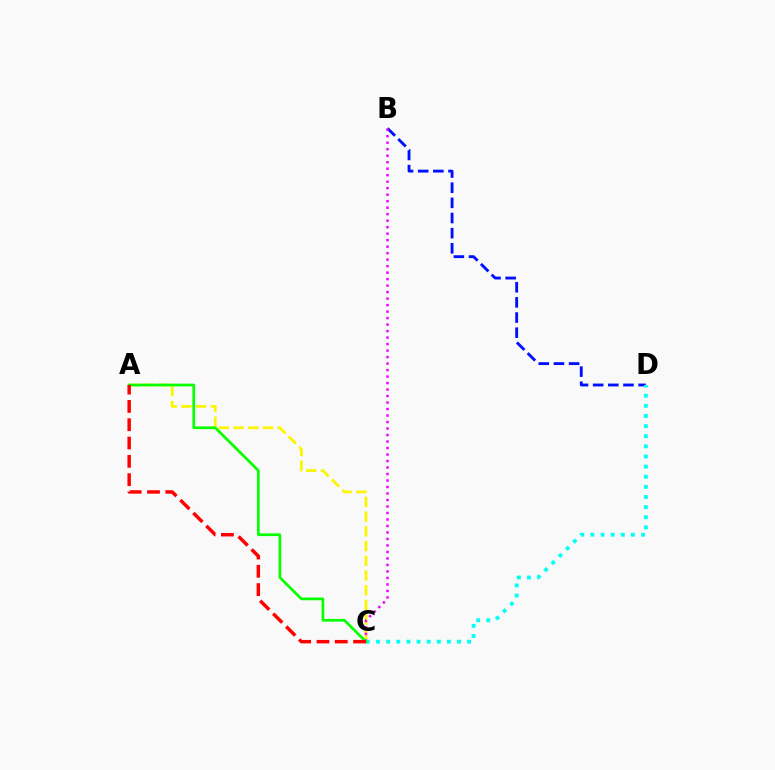{('B', 'D'): [{'color': '#0010ff', 'line_style': 'dashed', 'thickness': 2.06}], ('A', 'C'): [{'color': '#fcf500', 'line_style': 'dashed', 'thickness': 2.0}, {'color': '#08ff00', 'line_style': 'solid', 'thickness': 1.95}, {'color': '#ff0000', 'line_style': 'dashed', 'thickness': 2.49}], ('B', 'C'): [{'color': '#ee00ff', 'line_style': 'dotted', 'thickness': 1.76}], ('C', 'D'): [{'color': '#00fff6', 'line_style': 'dotted', 'thickness': 2.75}]}